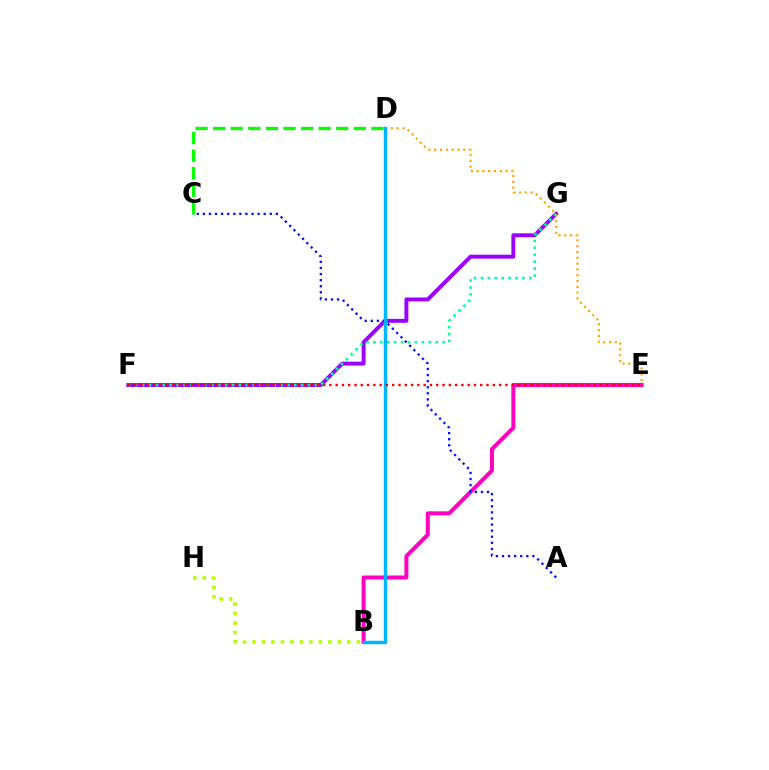{('B', 'H'): [{'color': '#b3ff00', 'line_style': 'dotted', 'thickness': 2.58}], ('B', 'E'): [{'color': '#ff00bd', 'line_style': 'solid', 'thickness': 2.88}], ('F', 'G'): [{'color': '#9b00ff', 'line_style': 'solid', 'thickness': 2.83}, {'color': '#00ff9d', 'line_style': 'dotted', 'thickness': 1.88}], ('D', 'E'): [{'color': '#ffa500', 'line_style': 'dotted', 'thickness': 1.58}], ('A', 'C'): [{'color': '#0010ff', 'line_style': 'dotted', 'thickness': 1.65}], ('B', 'D'): [{'color': '#00b5ff', 'line_style': 'solid', 'thickness': 2.49}], ('C', 'D'): [{'color': '#08ff00', 'line_style': 'dashed', 'thickness': 2.39}], ('E', 'F'): [{'color': '#ff0000', 'line_style': 'dotted', 'thickness': 1.71}]}